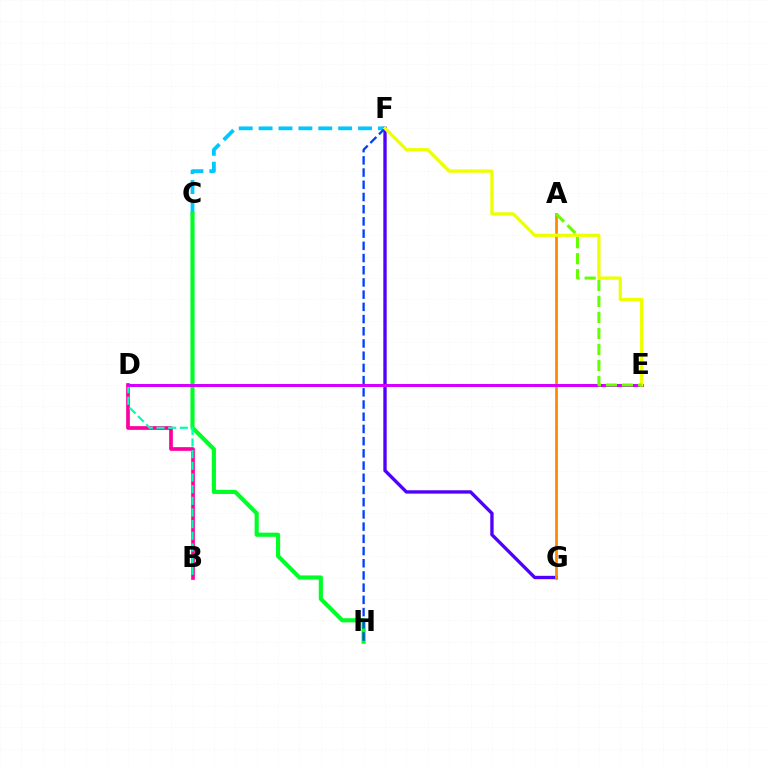{('C', 'F'): [{'color': '#00c7ff', 'line_style': 'dashed', 'thickness': 2.7}], ('F', 'G'): [{'color': '#4f00ff', 'line_style': 'solid', 'thickness': 2.42}], ('C', 'H'): [{'color': '#00ff27', 'line_style': 'solid', 'thickness': 2.98}], ('B', 'D'): [{'color': '#ff00a0', 'line_style': 'solid', 'thickness': 2.66}, {'color': '#00ffaf', 'line_style': 'dashed', 'thickness': 1.59}], ('A', 'G'): [{'color': '#ff8800', 'line_style': 'solid', 'thickness': 1.96}], ('F', 'H'): [{'color': '#003fff', 'line_style': 'dashed', 'thickness': 1.66}], ('D', 'E'): [{'color': '#ff0000', 'line_style': 'solid', 'thickness': 1.88}, {'color': '#d600ff', 'line_style': 'solid', 'thickness': 2.17}], ('E', 'F'): [{'color': '#eeff00', 'line_style': 'solid', 'thickness': 2.34}], ('A', 'E'): [{'color': '#66ff00', 'line_style': 'dashed', 'thickness': 2.18}]}